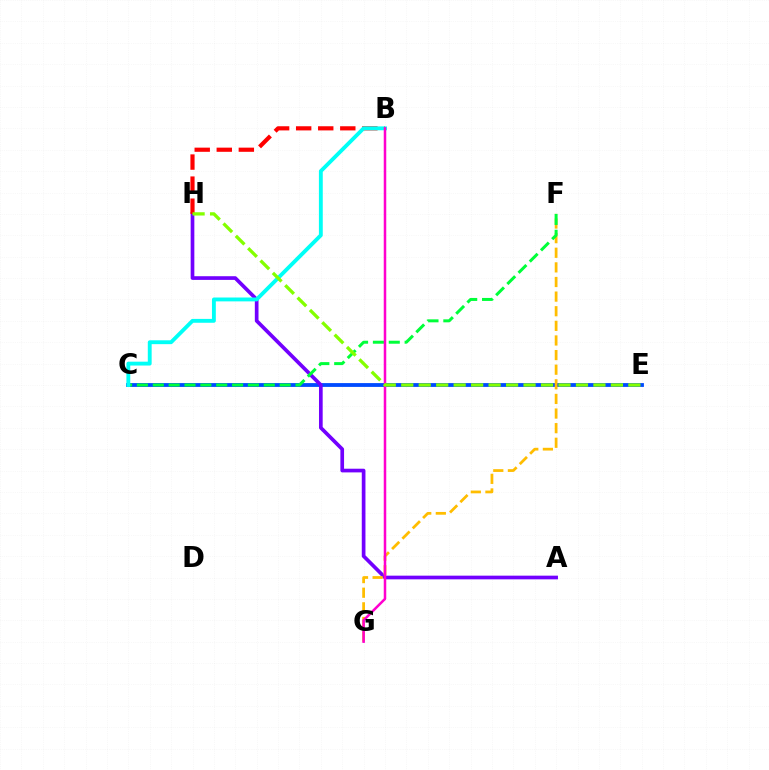{('C', 'E'): [{'color': '#004bff', 'line_style': 'solid', 'thickness': 2.74}], ('A', 'H'): [{'color': '#7200ff', 'line_style': 'solid', 'thickness': 2.65}], ('B', 'H'): [{'color': '#ff0000', 'line_style': 'dashed', 'thickness': 3.0}], ('F', 'G'): [{'color': '#ffbd00', 'line_style': 'dashed', 'thickness': 1.99}], ('C', 'F'): [{'color': '#00ff39', 'line_style': 'dashed', 'thickness': 2.15}], ('B', 'C'): [{'color': '#00fff6', 'line_style': 'solid', 'thickness': 2.78}], ('B', 'G'): [{'color': '#ff00cf', 'line_style': 'solid', 'thickness': 1.81}], ('E', 'H'): [{'color': '#84ff00', 'line_style': 'dashed', 'thickness': 2.37}]}